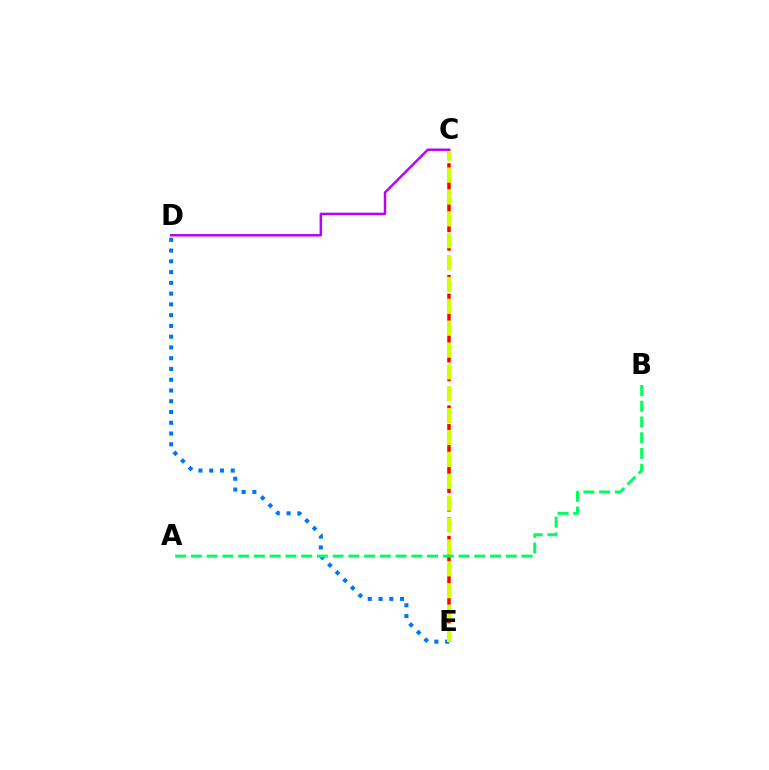{('C', 'E'): [{'color': '#ff0000', 'line_style': 'dashed', 'thickness': 2.53}, {'color': '#d1ff00', 'line_style': 'dashed', 'thickness': 2.97}], ('D', 'E'): [{'color': '#0074ff', 'line_style': 'dotted', 'thickness': 2.92}], ('A', 'B'): [{'color': '#00ff5c', 'line_style': 'dashed', 'thickness': 2.14}], ('C', 'D'): [{'color': '#b900ff', 'line_style': 'solid', 'thickness': 1.77}]}